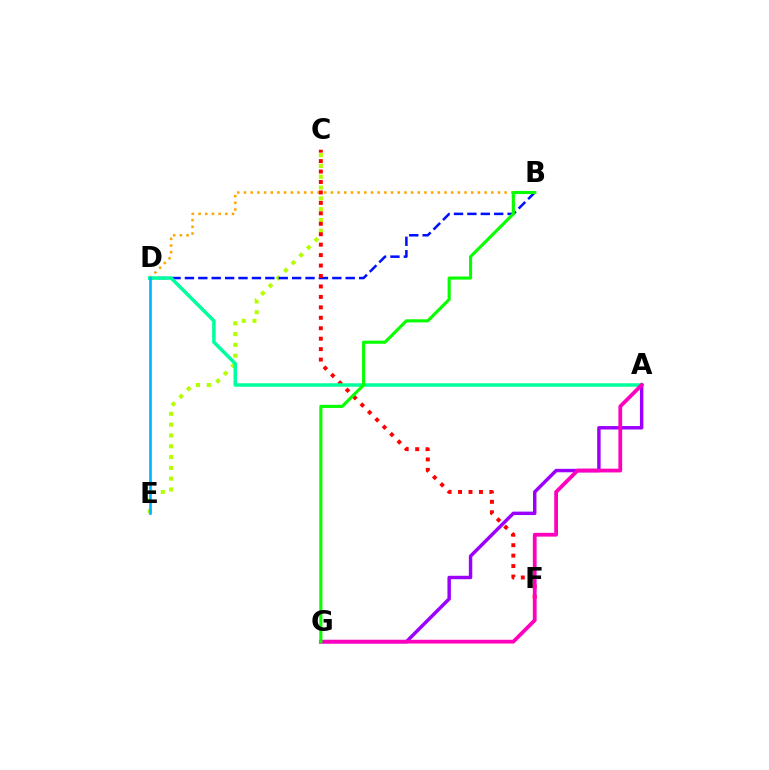{('B', 'D'): [{'color': '#ffa500', 'line_style': 'dotted', 'thickness': 1.82}, {'color': '#0010ff', 'line_style': 'dashed', 'thickness': 1.82}], ('C', 'E'): [{'color': '#b3ff00', 'line_style': 'dotted', 'thickness': 2.94}], ('C', 'F'): [{'color': '#ff0000', 'line_style': 'dotted', 'thickness': 2.84}], ('A', 'G'): [{'color': '#9b00ff', 'line_style': 'solid', 'thickness': 2.48}, {'color': '#ff00bd', 'line_style': 'solid', 'thickness': 2.72}], ('A', 'D'): [{'color': '#00ff9d', 'line_style': 'solid', 'thickness': 2.52}], ('B', 'G'): [{'color': '#08ff00', 'line_style': 'solid', 'thickness': 2.25}], ('D', 'E'): [{'color': '#00b5ff', 'line_style': 'solid', 'thickness': 1.91}]}